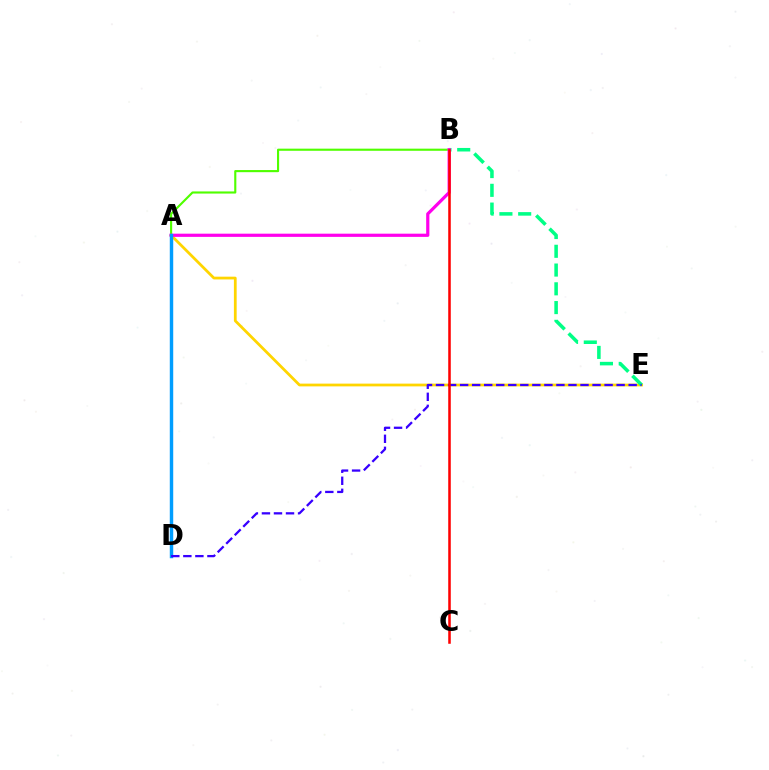{('A', 'E'): [{'color': '#ffd500', 'line_style': 'solid', 'thickness': 1.99}], ('A', 'B'): [{'color': '#4fff00', 'line_style': 'solid', 'thickness': 1.53}, {'color': '#ff00ed', 'line_style': 'solid', 'thickness': 2.31}], ('B', 'E'): [{'color': '#00ff86', 'line_style': 'dashed', 'thickness': 2.55}], ('A', 'D'): [{'color': '#009eff', 'line_style': 'solid', 'thickness': 2.47}], ('D', 'E'): [{'color': '#3700ff', 'line_style': 'dashed', 'thickness': 1.64}], ('B', 'C'): [{'color': '#ff0000', 'line_style': 'solid', 'thickness': 1.83}]}